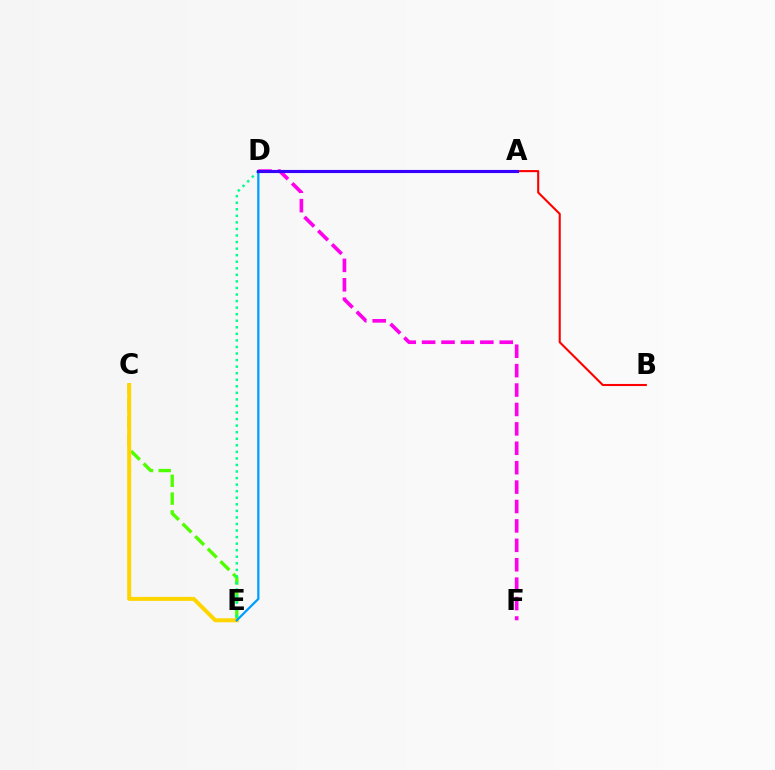{('C', 'E'): [{'color': '#4fff00', 'line_style': 'dashed', 'thickness': 2.42}, {'color': '#ffd500', 'line_style': 'solid', 'thickness': 2.87}], ('D', 'F'): [{'color': '#ff00ed', 'line_style': 'dashed', 'thickness': 2.64}], ('D', 'E'): [{'color': '#00ff86', 'line_style': 'dotted', 'thickness': 1.78}, {'color': '#009eff', 'line_style': 'solid', 'thickness': 1.63}], ('A', 'B'): [{'color': '#ff0000', 'line_style': 'solid', 'thickness': 1.51}], ('A', 'D'): [{'color': '#3700ff', 'line_style': 'solid', 'thickness': 2.25}]}